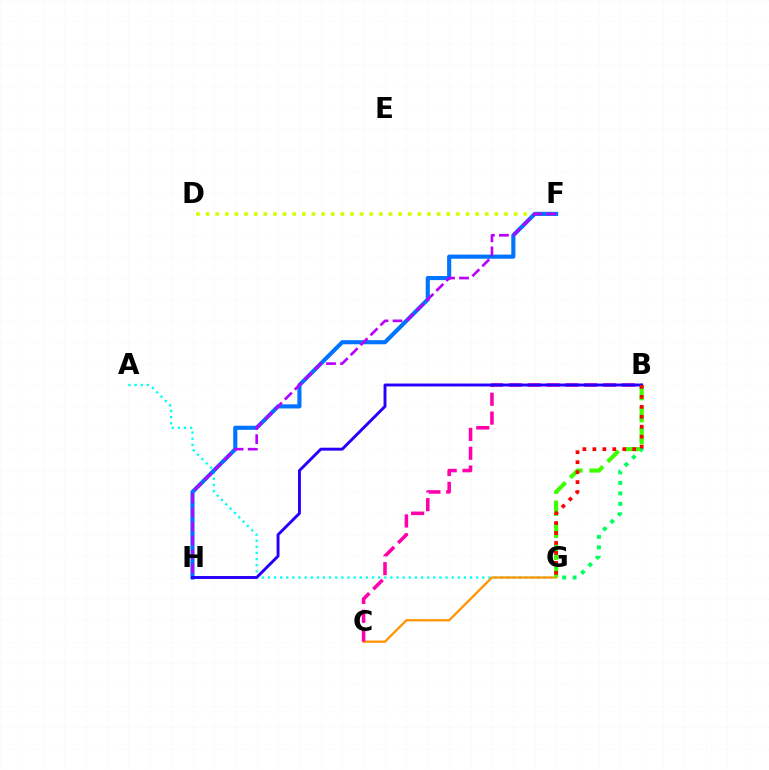{('A', 'G'): [{'color': '#00fff6', 'line_style': 'dotted', 'thickness': 1.66}], ('B', 'G'): [{'color': '#00ff5c', 'line_style': 'dotted', 'thickness': 2.85}, {'color': '#3dff00', 'line_style': 'dashed', 'thickness': 2.99}, {'color': '#ff0000', 'line_style': 'dotted', 'thickness': 2.71}], ('D', 'F'): [{'color': '#d1ff00', 'line_style': 'dotted', 'thickness': 2.62}], ('C', 'G'): [{'color': '#ff9400', 'line_style': 'solid', 'thickness': 1.63}], ('F', 'H'): [{'color': '#0074ff', 'line_style': 'solid', 'thickness': 2.96}, {'color': '#b900ff', 'line_style': 'dashed', 'thickness': 1.91}], ('B', 'C'): [{'color': '#ff00ac', 'line_style': 'dashed', 'thickness': 2.56}], ('B', 'H'): [{'color': '#2500ff', 'line_style': 'solid', 'thickness': 2.1}]}